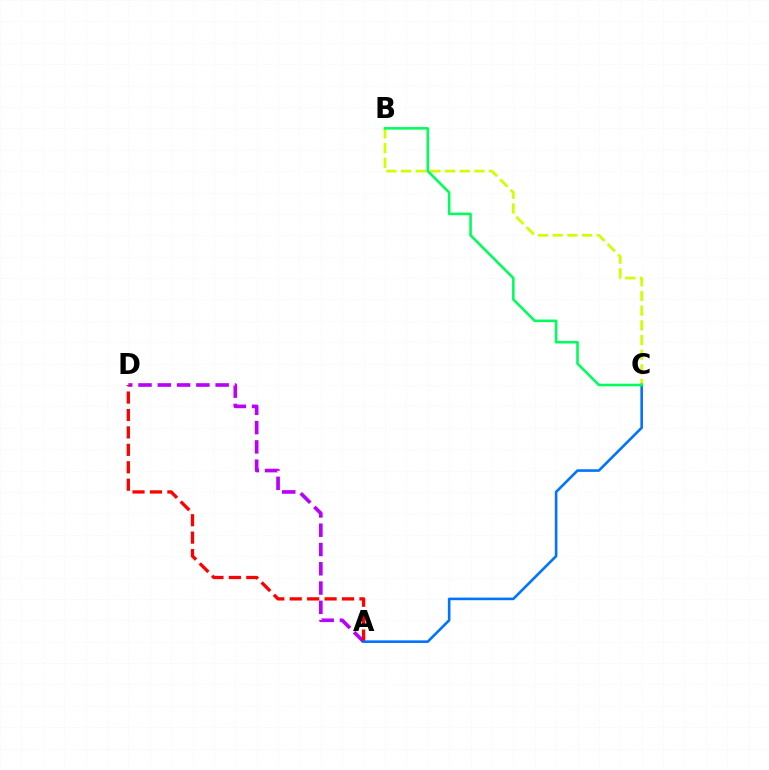{('B', 'C'): [{'color': '#d1ff00', 'line_style': 'dashed', 'thickness': 1.99}, {'color': '#00ff5c', 'line_style': 'solid', 'thickness': 1.87}], ('A', 'D'): [{'color': '#b900ff', 'line_style': 'dashed', 'thickness': 2.62}, {'color': '#ff0000', 'line_style': 'dashed', 'thickness': 2.37}], ('A', 'C'): [{'color': '#0074ff', 'line_style': 'solid', 'thickness': 1.88}]}